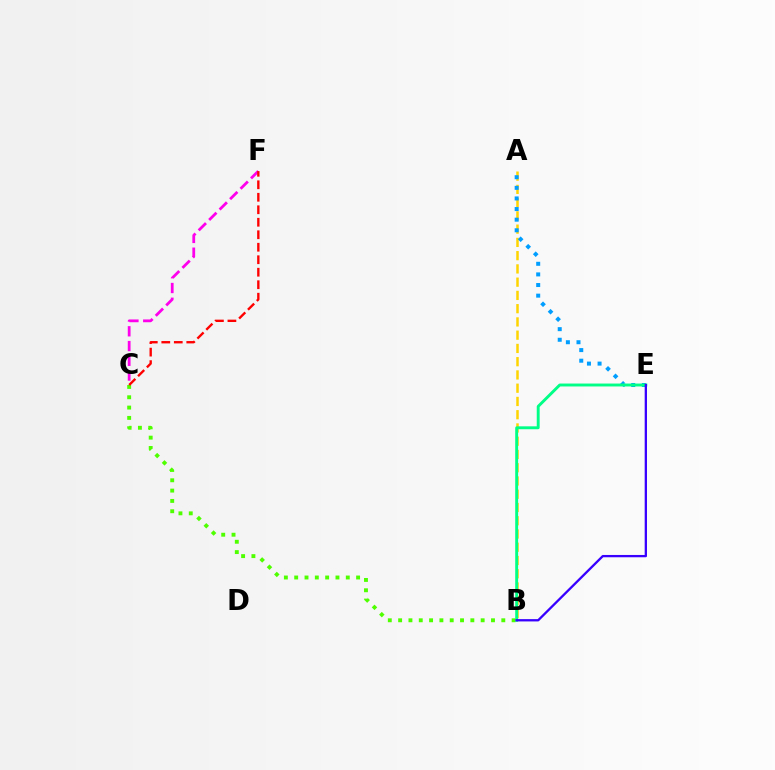{('A', 'B'): [{'color': '#ffd500', 'line_style': 'dashed', 'thickness': 1.8}], ('A', 'E'): [{'color': '#009eff', 'line_style': 'dotted', 'thickness': 2.88}], ('B', 'C'): [{'color': '#4fff00', 'line_style': 'dotted', 'thickness': 2.8}], ('B', 'E'): [{'color': '#00ff86', 'line_style': 'solid', 'thickness': 2.09}, {'color': '#3700ff', 'line_style': 'solid', 'thickness': 1.66}], ('C', 'F'): [{'color': '#ff00ed', 'line_style': 'dashed', 'thickness': 2.0}, {'color': '#ff0000', 'line_style': 'dashed', 'thickness': 1.7}]}